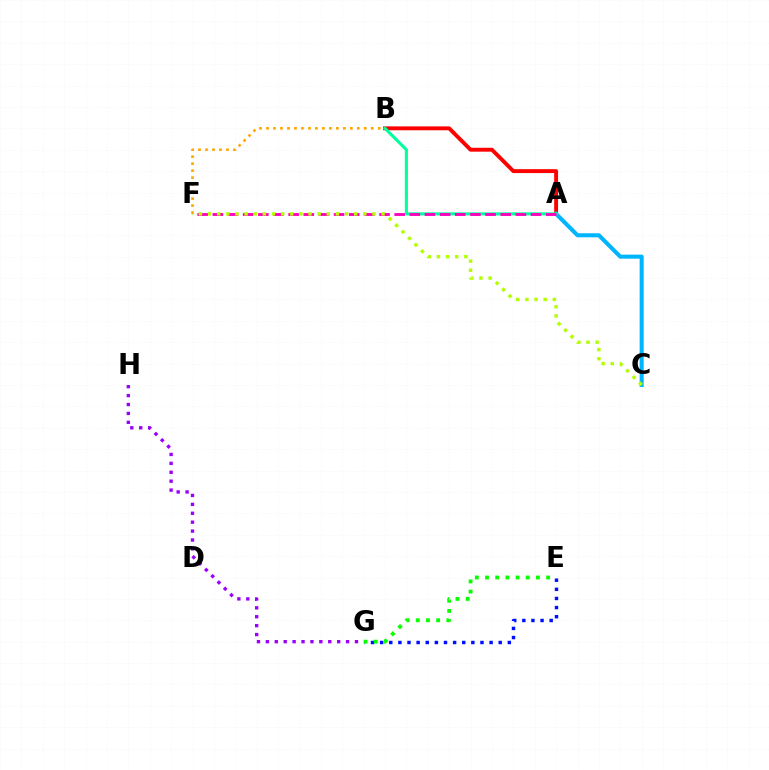{('G', 'H'): [{'color': '#9b00ff', 'line_style': 'dotted', 'thickness': 2.42}], ('E', 'G'): [{'color': '#0010ff', 'line_style': 'dotted', 'thickness': 2.48}, {'color': '#08ff00', 'line_style': 'dotted', 'thickness': 2.77}], ('A', 'B'): [{'color': '#ff0000', 'line_style': 'solid', 'thickness': 2.8}, {'color': '#00ff9d', 'line_style': 'solid', 'thickness': 2.21}], ('A', 'C'): [{'color': '#00b5ff', 'line_style': 'solid', 'thickness': 2.92}], ('A', 'F'): [{'color': '#ff00bd', 'line_style': 'dashed', 'thickness': 2.06}], ('C', 'F'): [{'color': '#b3ff00', 'line_style': 'dotted', 'thickness': 2.48}], ('B', 'F'): [{'color': '#ffa500', 'line_style': 'dotted', 'thickness': 1.9}]}